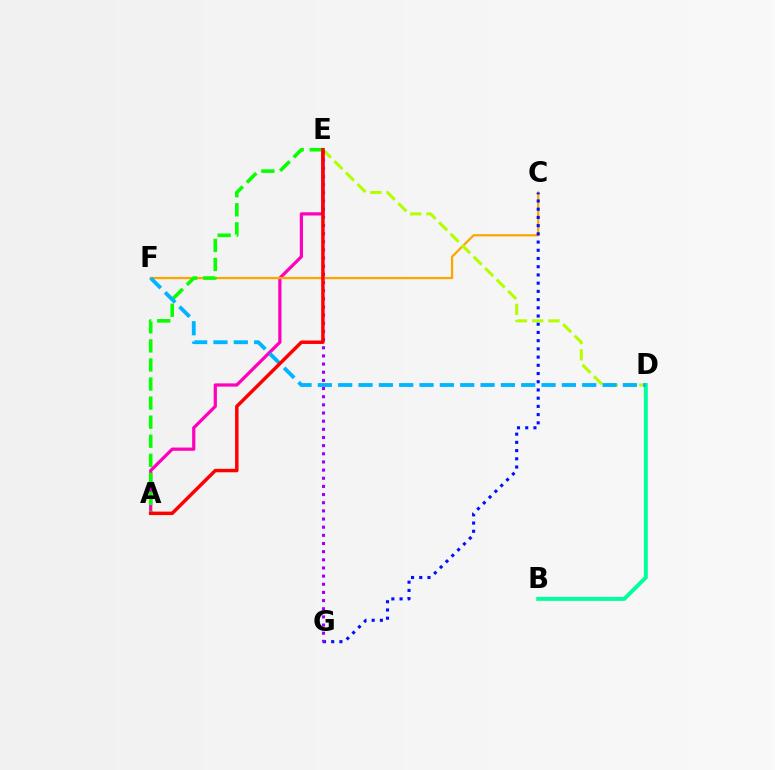{('B', 'D'): [{'color': '#00ff9d', 'line_style': 'solid', 'thickness': 2.84}], ('A', 'E'): [{'color': '#ff00bd', 'line_style': 'solid', 'thickness': 2.33}, {'color': '#08ff00', 'line_style': 'dashed', 'thickness': 2.59}, {'color': '#ff0000', 'line_style': 'solid', 'thickness': 2.5}], ('C', 'F'): [{'color': '#ffa500', 'line_style': 'solid', 'thickness': 1.62}], ('D', 'E'): [{'color': '#b3ff00', 'line_style': 'dashed', 'thickness': 2.21}], ('C', 'G'): [{'color': '#0010ff', 'line_style': 'dotted', 'thickness': 2.23}], ('E', 'G'): [{'color': '#9b00ff', 'line_style': 'dotted', 'thickness': 2.22}], ('D', 'F'): [{'color': '#00b5ff', 'line_style': 'dashed', 'thickness': 2.76}]}